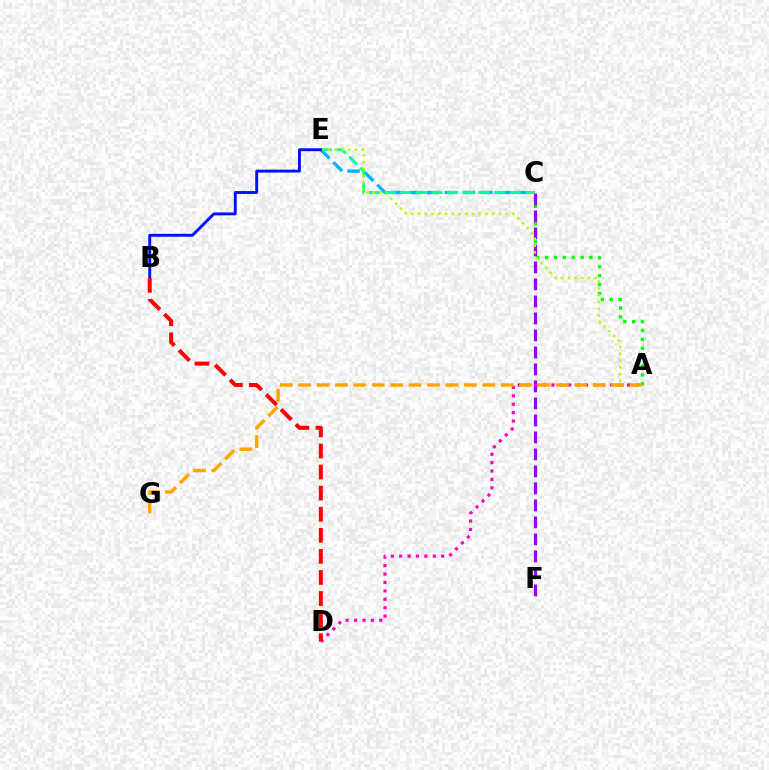{('A', 'C'): [{'color': '#08ff00', 'line_style': 'dotted', 'thickness': 2.42}], ('C', 'F'): [{'color': '#9b00ff', 'line_style': 'dashed', 'thickness': 2.31}], ('C', 'E'): [{'color': '#00b5ff', 'line_style': 'dashed', 'thickness': 2.41}, {'color': '#00ff9d', 'line_style': 'dashed', 'thickness': 2.13}], ('A', 'E'): [{'color': '#b3ff00', 'line_style': 'dotted', 'thickness': 1.83}], ('A', 'D'): [{'color': '#ff00bd', 'line_style': 'dotted', 'thickness': 2.28}], ('B', 'E'): [{'color': '#0010ff', 'line_style': 'solid', 'thickness': 2.09}], ('A', 'G'): [{'color': '#ffa500', 'line_style': 'dashed', 'thickness': 2.5}], ('B', 'D'): [{'color': '#ff0000', 'line_style': 'dashed', 'thickness': 2.86}]}